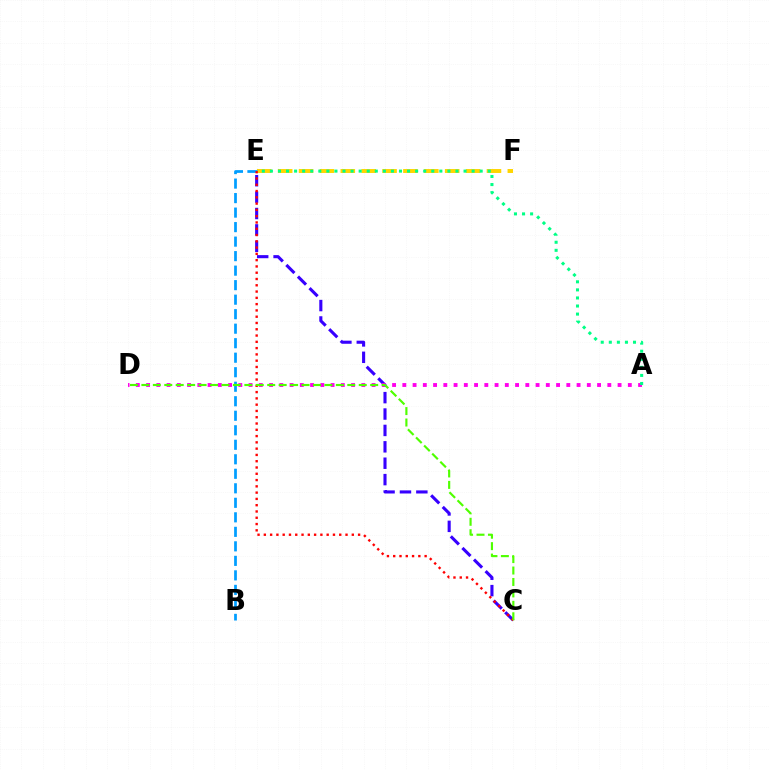{('C', 'E'): [{'color': '#3700ff', 'line_style': 'dashed', 'thickness': 2.23}, {'color': '#ff0000', 'line_style': 'dotted', 'thickness': 1.71}], ('E', 'F'): [{'color': '#ffd500', 'line_style': 'dashed', 'thickness': 2.84}], ('A', 'D'): [{'color': '#ff00ed', 'line_style': 'dotted', 'thickness': 2.78}], ('A', 'E'): [{'color': '#00ff86', 'line_style': 'dotted', 'thickness': 2.19}], ('B', 'E'): [{'color': '#009eff', 'line_style': 'dashed', 'thickness': 1.97}], ('C', 'D'): [{'color': '#4fff00', 'line_style': 'dashed', 'thickness': 1.55}]}